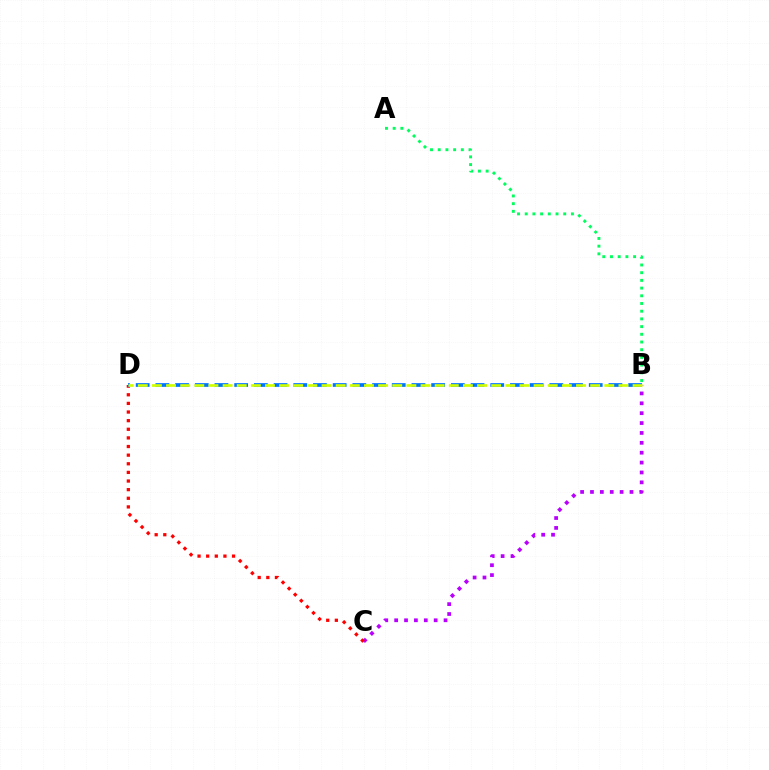{('B', 'C'): [{'color': '#b900ff', 'line_style': 'dotted', 'thickness': 2.68}], ('C', 'D'): [{'color': '#ff0000', 'line_style': 'dotted', 'thickness': 2.34}], ('B', 'D'): [{'color': '#0074ff', 'line_style': 'dashed', 'thickness': 2.68}, {'color': '#d1ff00', 'line_style': 'dashed', 'thickness': 1.92}], ('A', 'B'): [{'color': '#00ff5c', 'line_style': 'dotted', 'thickness': 2.09}]}